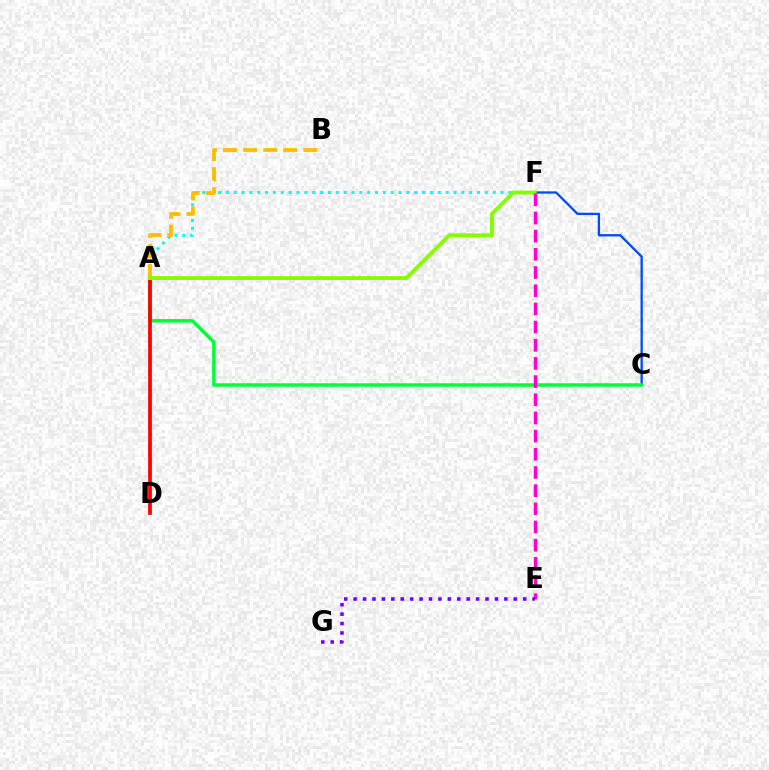{('A', 'F'): [{'color': '#00fff6', 'line_style': 'dotted', 'thickness': 2.13}, {'color': '#84ff00', 'line_style': 'solid', 'thickness': 2.78}], ('C', 'F'): [{'color': '#004bff', 'line_style': 'solid', 'thickness': 1.66}], ('A', 'C'): [{'color': '#00ff39', 'line_style': 'solid', 'thickness': 2.52}], ('A', 'D'): [{'color': '#ff0000', 'line_style': 'solid', 'thickness': 2.69}], ('A', 'B'): [{'color': '#ffbd00', 'line_style': 'dashed', 'thickness': 2.73}], ('E', 'F'): [{'color': '#ff00cf', 'line_style': 'dashed', 'thickness': 2.47}], ('E', 'G'): [{'color': '#7200ff', 'line_style': 'dotted', 'thickness': 2.56}]}